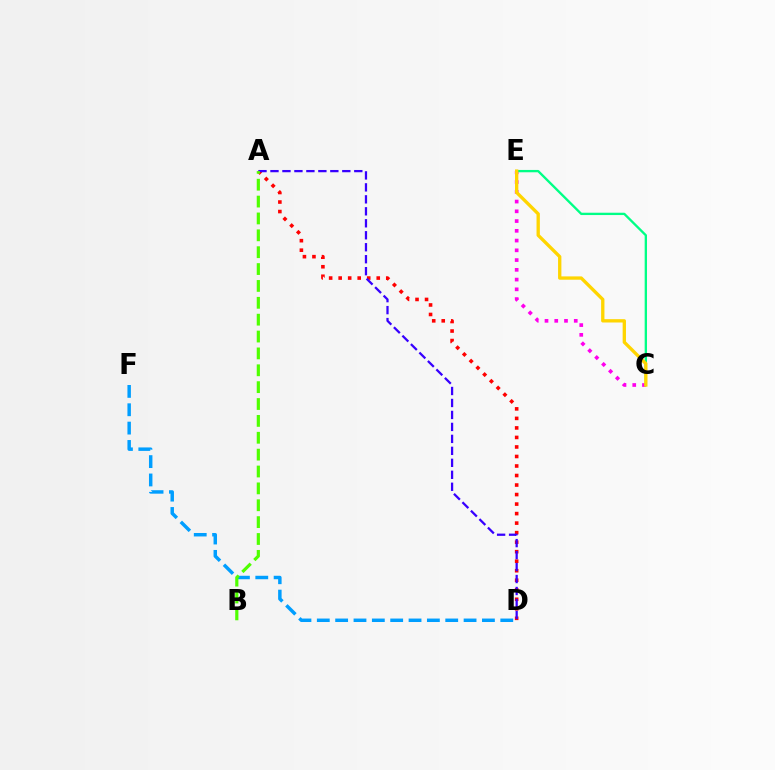{('A', 'D'): [{'color': '#ff0000', 'line_style': 'dotted', 'thickness': 2.59}, {'color': '#3700ff', 'line_style': 'dashed', 'thickness': 1.63}], ('D', 'F'): [{'color': '#009eff', 'line_style': 'dashed', 'thickness': 2.49}], ('C', 'E'): [{'color': '#ff00ed', 'line_style': 'dotted', 'thickness': 2.65}, {'color': '#00ff86', 'line_style': 'solid', 'thickness': 1.68}, {'color': '#ffd500', 'line_style': 'solid', 'thickness': 2.39}], ('A', 'B'): [{'color': '#4fff00', 'line_style': 'dashed', 'thickness': 2.29}]}